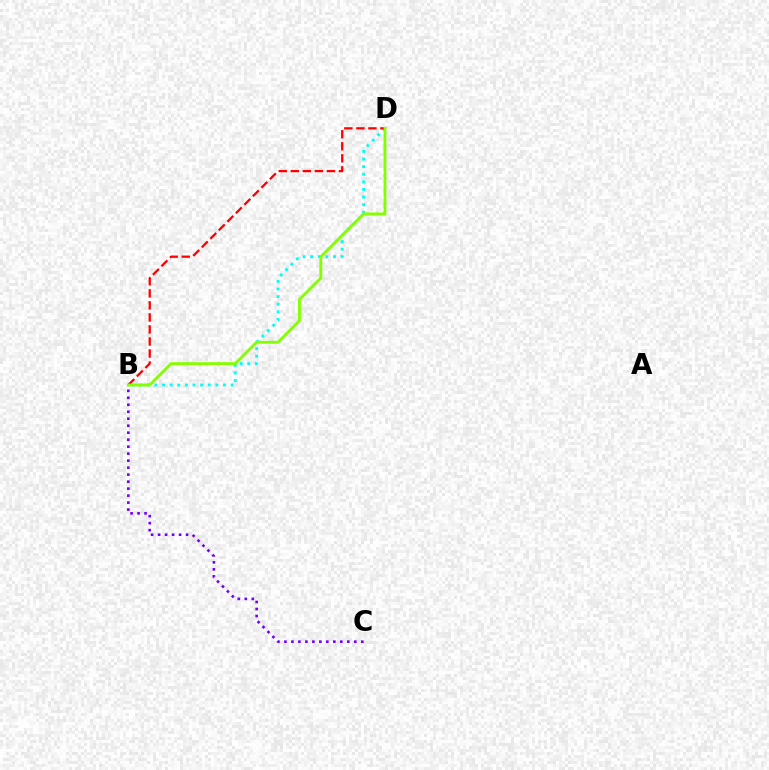{('B', 'C'): [{'color': '#7200ff', 'line_style': 'dotted', 'thickness': 1.9}], ('B', 'D'): [{'color': '#00fff6', 'line_style': 'dotted', 'thickness': 2.07}, {'color': '#ff0000', 'line_style': 'dashed', 'thickness': 1.64}, {'color': '#84ff00', 'line_style': 'solid', 'thickness': 2.05}]}